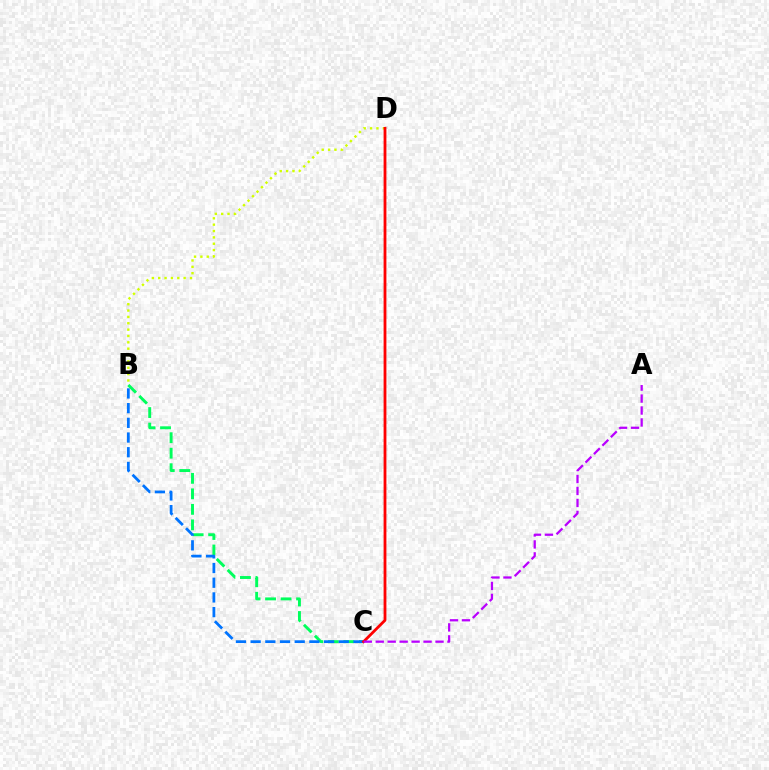{('B', 'C'): [{'color': '#00ff5c', 'line_style': 'dashed', 'thickness': 2.11}, {'color': '#0074ff', 'line_style': 'dashed', 'thickness': 2.0}], ('B', 'D'): [{'color': '#d1ff00', 'line_style': 'dotted', 'thickness': 1.73}], ('C', 'D'): [{'color': '#ff0000', 'line_style': 'solid', 'thickness': 2.02}], ('A', 'C'): [{'color': '#b900ff', 'line_style': 'dashed', 'thickness': 1.62}]}